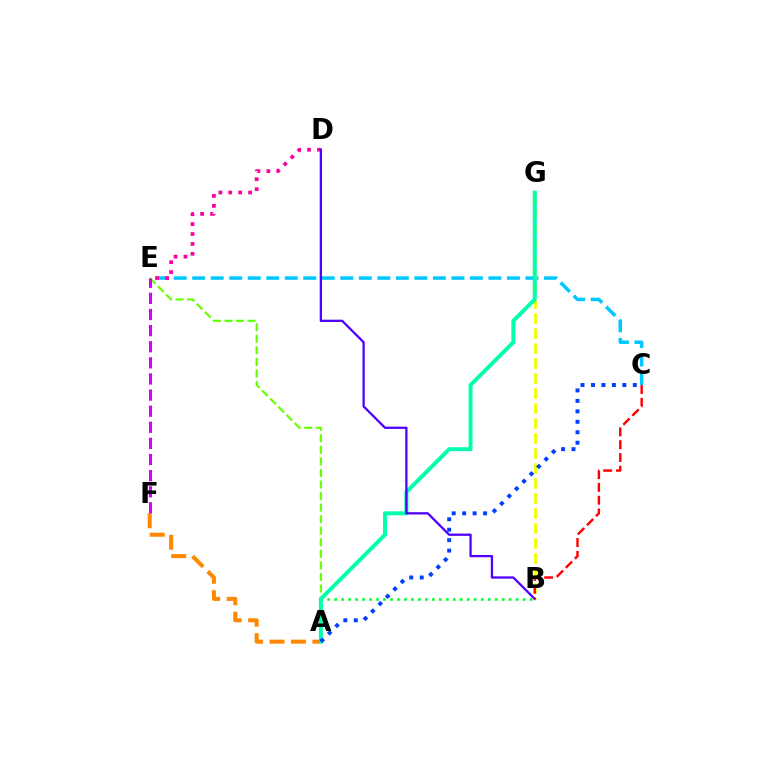{('A', 'E'): [{'color': '#66ff00', 'line_style': 'dashed', 'thickness': 1.57}], ('A', 'F'): [{'color': '#ff8800', 'line_style': 'dashed', 'thickness': 2.91}], ('C', 'E'): [{'color': '#00c7ff', 'line_style': 'dashed', 'thickness': 2.52}], ('B', 'G'): [{'color': '#eeff00', 'line_style': 'dashed', 'thickness': 2.04}], ('A', 'B'): [{'color': '#00ff27', 'line_style': 'dotted', 'thickness': 1.9}], ('E', 'F'): [{'color': '#d600ff', 'line_style': 'dashed', 'thickness': 2.19}], ('D', 'E'): [{'color': '#ff00a0', 'line_style': 'dotted', 'thickness': 2.69}], ('A', 'G'): [{'color': '#00ffaf', 'line_style': 'solid', 'thickness': 2.85}], ('A', 'C'): [{'color': '#003fff', 'line_style': 'dotted', 'thickness': 2.84}], ('B', 'D'): [{'color': '#4f00ff', 'line_style': 'solid', 'thickness': 1.64}], ('B', 'C'): [{'color': '#ff0000', 'line_style': 'dashed', 'thickness': 1.74}]}